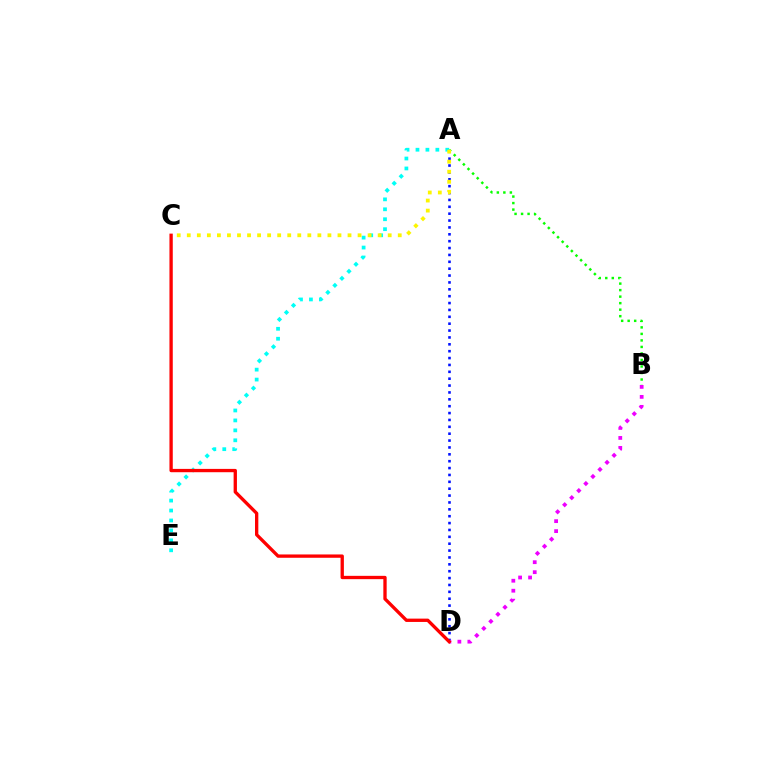{('A', 'D'): [{'color': '#0010ff', 'line_style': 'dotted', 'thickness': 1.87}], ('A', 'B'): [{'color': '#08ff00', 'line_style': 'dotted', 'thickness': 1.77}], ('A', 'E'): [{'color': '#00fff6', 'line_style': 'dotted', 'thickness': 2.7}], ('B', 'D'): [{'color': '#ee00ff', 'line_style': 'dotted', 'thickness': 2.71}], ('A', 'C'): [{'color': '#fcf500', 'line_style': 'dotted', 'thickness': 2.73}], ('C', 'D'): [{'color': '#ff0000', 'line_style': 'solid', 'thickness': 2.39}]}